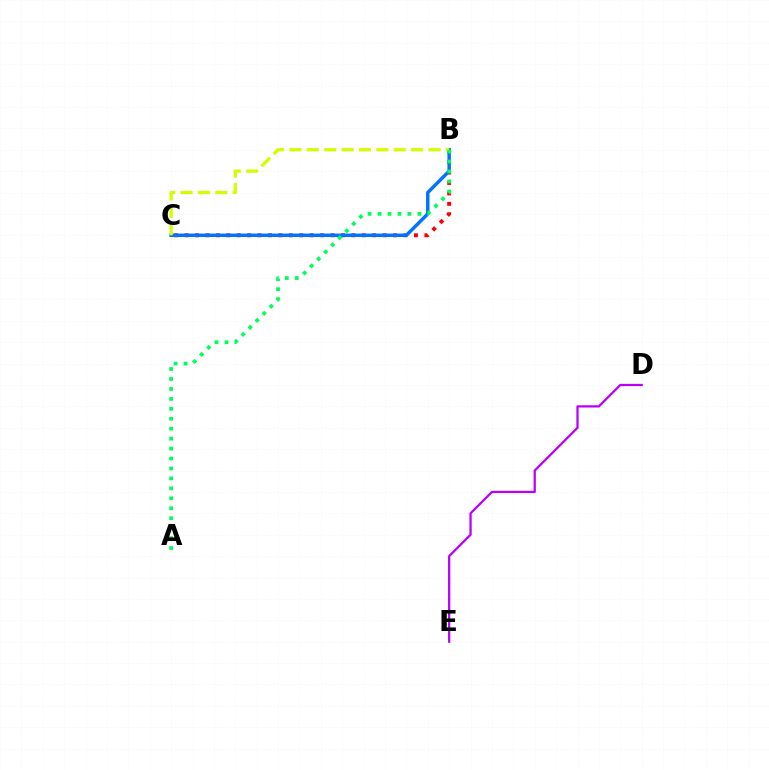{('B', 'C'): [{'color': '#ff0000', 'line_style': 'dotted', 'thickness': 2.83}, {'color': '#0074ff', 'line_style': 'solid', 'thickness': 2.49}, {'color': '#d1ff00', 'line_style': 'dashed', 'thickness': 2.36}], ('D', 'E'): [{'color': '#b900ff', 'line_style': 'solid', 'thickness': 1.63}], ('A', 'B'): [{'color': '#00ff5c', 'line_style': 'dotted', 'thickness': 2.7}]}